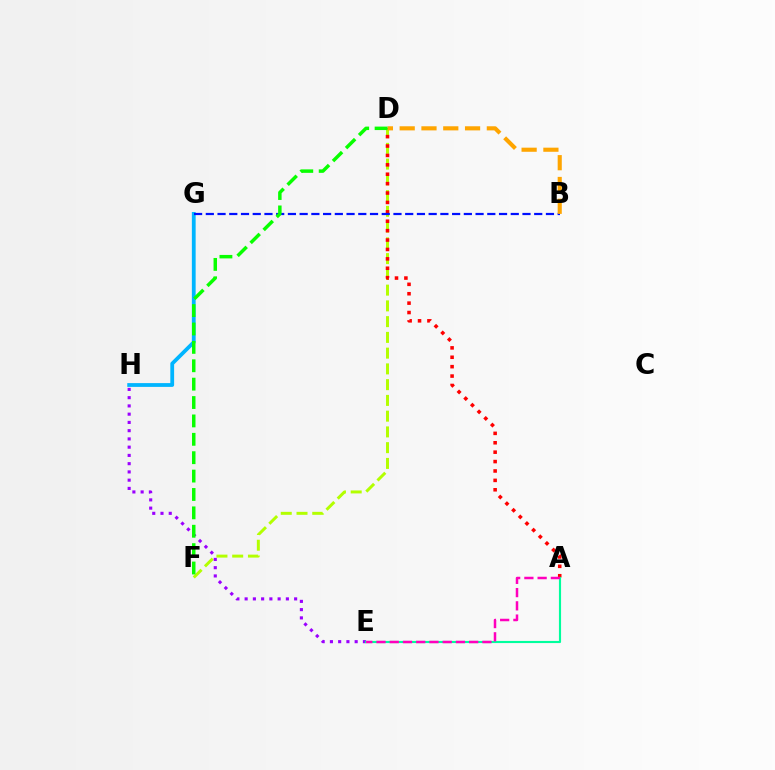{('D', 'F'): [{'color': '#b3ff00', 'line_style': 'dashed', 'thickness': 2.14}, {'color': '#08ff00', 'line_style': 'dashed', 'thickness': 2.5}], ('E', 'H'): [{'color': '#9b00ff', 'line_style': 'dotted', 'thickness': 2.24}], ('G', 'H'): [{'color': '#00b5ff', 'line_style': 'solid', 'thickness': 2.73}], ('A', 'D'): [{'color': '#ff0000', 'line_style': 'dotted', 'thickness': 2.55}], ('A', 'E'): [{'color': '#00ff9d', 'line_style': 'solid', 'thickness': 1.54}, {'color': '#ff00bd', 'line_style': 'dashed', 'thickness': 1.8}], ('B', 'G'): [{'color': '#0010ff', 'line_style': 'dashed', 'thickness': 1.59}], ('B', 'D'): [{'color': '#ffa500', 'line_style': 'dashed', 'thickness': 2.96}]}